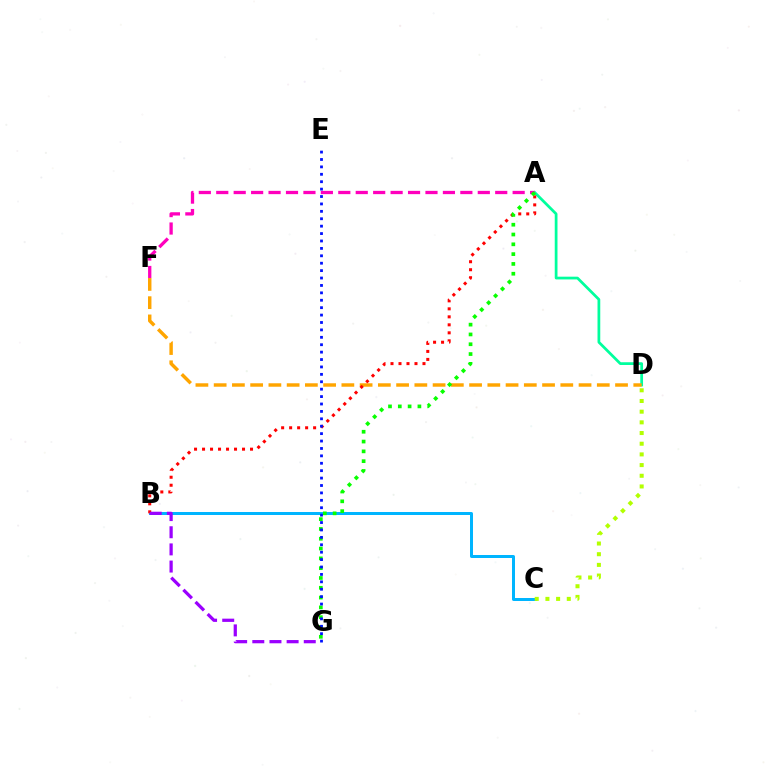{('A', 'D'): [{'color': '#00ff9d', 'line_style': 'solid', 'thickness': 1.98}], ('B', 'C'): [{'color': '#00b5ff', 'line_style': 'solid', 'thickness': 2.15}], ('D', 'F'): [{'color': '#ffa500', 'line_style': 'dashed', 'thickness': 2.48}], ('A', 'B'): [{'color': '#ff0000', 'line_style': 'dotted', 'thickness': 2.17}], ('A', 'F'): [{'color': '#ff00bd', 'line_style': 'dashed', 'thickness': 2.37}], ('B', 'G'): [{'color': '#9b00ff', 'line_style': 'dashed', 'thickness': 2.33}], ('A', 'G'): [{'color': '#08ff00', 'line_style': 'dotted', 'thickness': 2.66}], ('E', 'G'): [{'color': '#0010ff', 'line_style': 'dotted', 'thickness': 2.01}], ('C', 'D'): [{'color': '#b3ff00', 'line_style': 'dotted', 'thickness': 2.9}]}